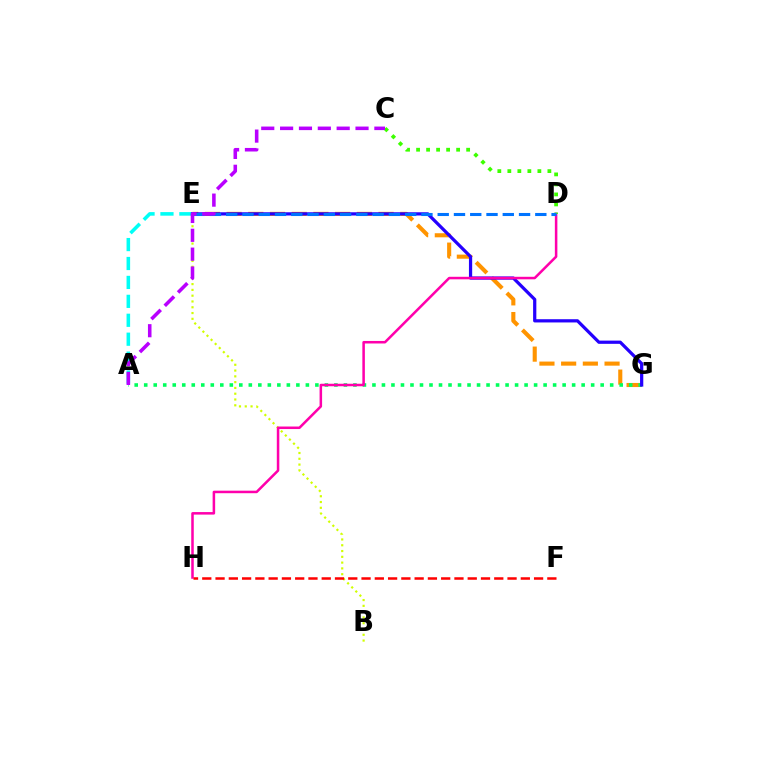{('B', 'E'): [{'color': '#d1ff00', 'line_style': 'dotted', 'thickness': 1.57}], ('E', 'G'): [{'color': '#ff9400', 'line_style': 'dashed', 'thickness': 2.95}, {'color': '#2500ff', 'line_style': 'solid', 'thickness': 2.33}], ('A', 'E'): [{'color': '#00fff6', 'line_style': 'dashed', 'thickness': 2.57}], ('A', 'G'): [{'color': '#00ff5c', 'line_style': 'dotted', 'thickness': 2.58}], ('D', 'H'): [{'color': '#ff00ac', 'line_style': 'solid', 'thickness': 1.82}], ('C', 'D'): [{'color': '#3dff00', 'line_style': 'dotted', 'thickness': 2.72}], ('F', 'H'): [{'color': '#ff0000', 'line_style': 'dashed', 'thickness': 1.8}], ('D', 'E'): [{'color': '#0074ff', 'line_style': 'dashed', 'thickness': 2.21}], ('A', 'C'): [{'color': '#b900ff', 'line_style': 'dashed', 'thickness': 2.56}]}